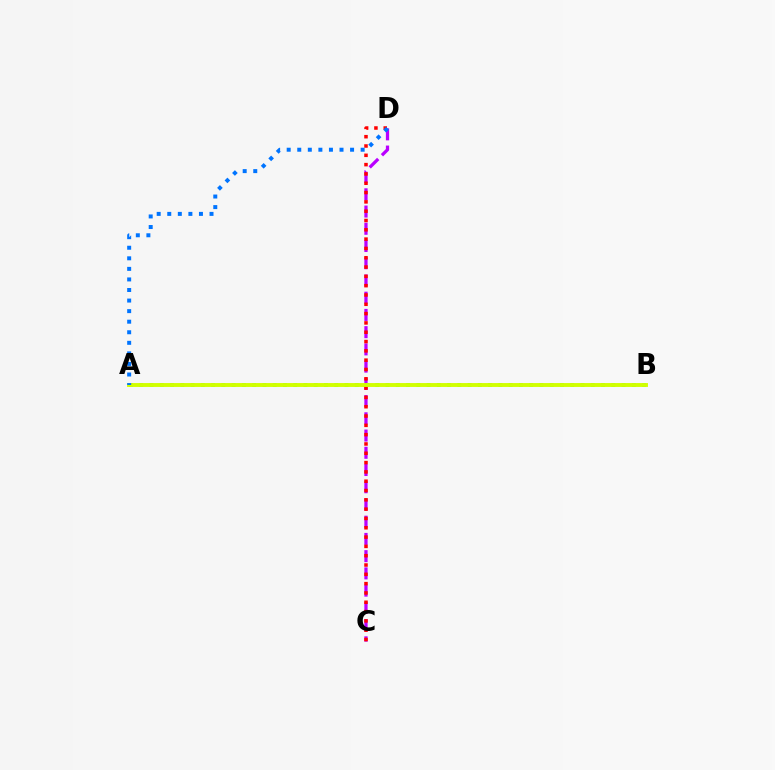{('C', 'D'): [{'color': '#b900ff', 'line_style': 'dashed', 'thickness': 2.34}, {'color': '#ff0000', 'line_style': 'dotted', 'thickness': 2.53}], ('A', 'B'): [{'color': '#00ff5c', 'line_style': 'dotted', 'thickness': 2.79}, {'color': '#d1ff00', 'line_style': 'solid', 'thickness': 2.8}], ('A', 'D'): [{'color': '#0074ff', 'line_style': 'dotted', 'thickness': 2.87}]}